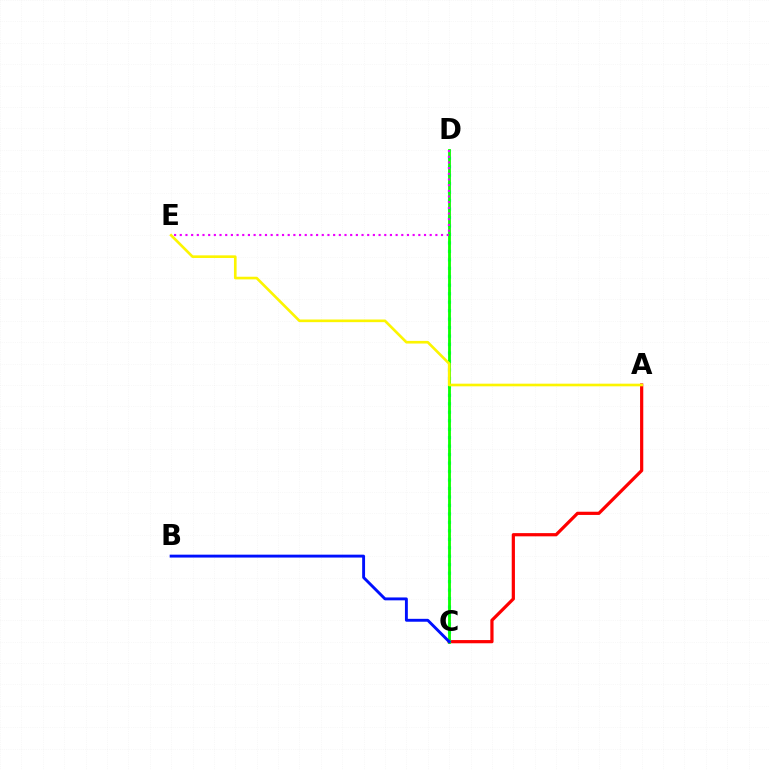{('A', 'C'): [{'color': '#ff0000', 'line_style': 'solid', 'thickness': 2.31}], ('C', 'D'): [{'color': '#00fff6', 'line_style': 'dotted', 'thickness': 2.3}, {'color': '#08ff00', 'line_style': 'solid', 'thickness': 2.03}], ('B', 'C'): [{'color': '#0010ff', 'line_style': 'solid', 'thickness': 2.08}], ('D', 'E'): [{'color': '#ee00ff', 'line_style': 'dotted', 'thickness': 1.54}], ('A', 'E'): [{'color': '#fcf500', 'line_style': 'solid', 'thickness': 1.9}]}